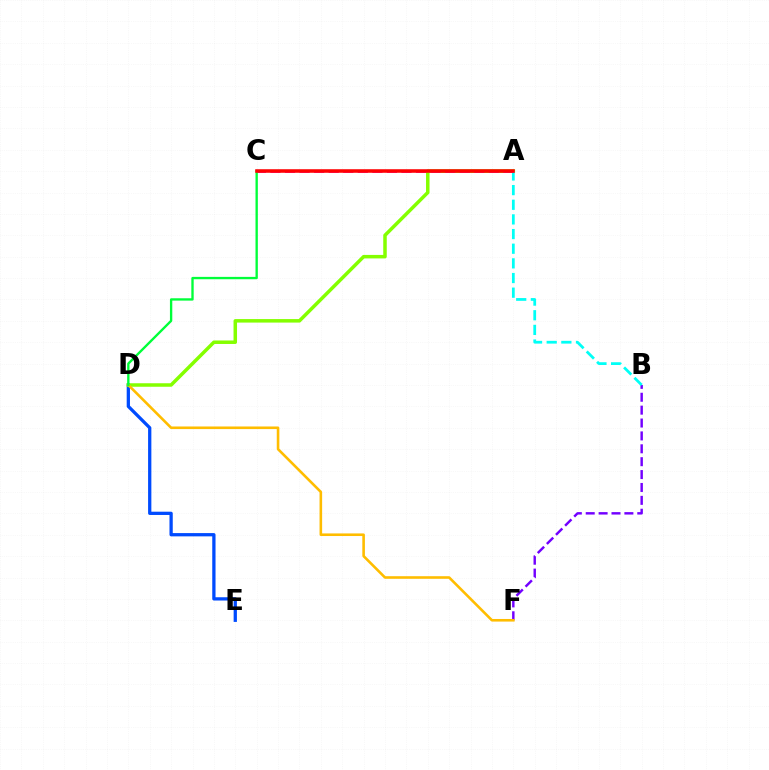{('D', 'E'): [{'color': '#004bff', 'line_style': 'solid', 'thickness': 2.36}], ('A', 'D'): [{'color': '#84ff00', 'line_style': 'solid', 'thickness': 2.52}], ('B', 'F'): [{'color': '#7200ff', 'line_style': 'dashed', 'thickness': 1.75}], ('A', 'B'): [{'color': '#00fff6', 'line_style': 'dashed', 'thickness': 1.99}], ('A', 'C'): [{'color': '#ff00cf', 'line_style': 'dashed', 'thickness': 1.98}, {'color': '#ff0000', 'line_style': 'solid', 'thickness': 2.55}], ('D', 'F'): [{'color': '#ffbd00', 'line_style': 'solid', 'thickness': 1.87}], ('C', 'D'): [{'color': '#00ff39', 'line_style': 'solid', 'thickness': 1.69}]}